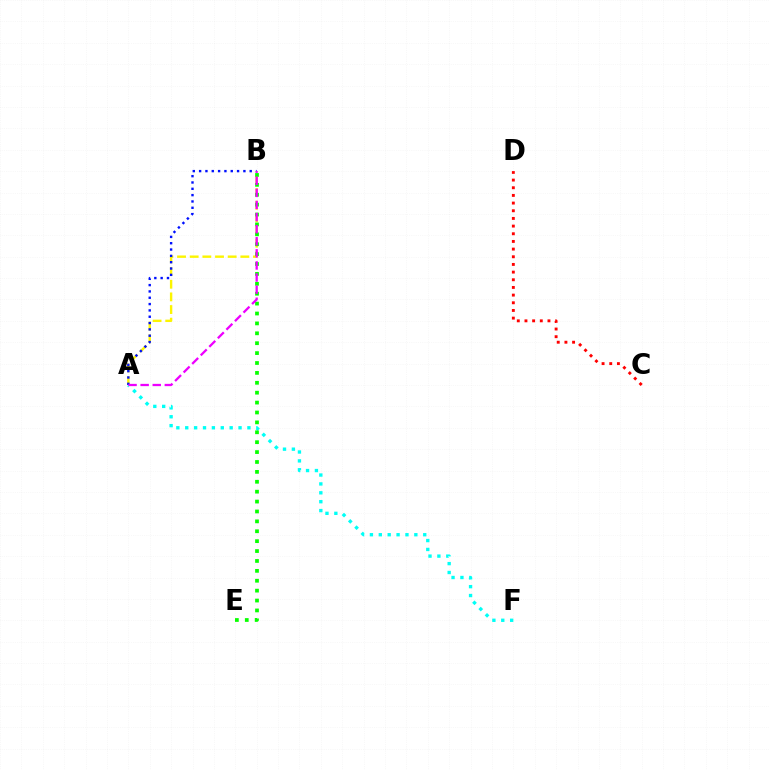{('A', 'B'): [{'color': '#fcf500', 'line_style': 'dashed', 'thickness': 1.72}, {'color': '#0010ff', 'line_style': 'dotted', 'thickness': 1.72}, {'color': '#ee00ff', 'line_style': 'dashed', 'thickness': 1.64}], ('A', 'F'): [{'color': '#00fff6', 'line_style': 'dotted', 'thickness': 2.41}], ('B', 'E'): [{'color': '#08ff00', 'line_style': 'dotted', 'thickness': 2.69}], ('C', 'D'): [{'color': '#ff0000', 'line_style': 'dotted', 'thickness': 2.08}]}